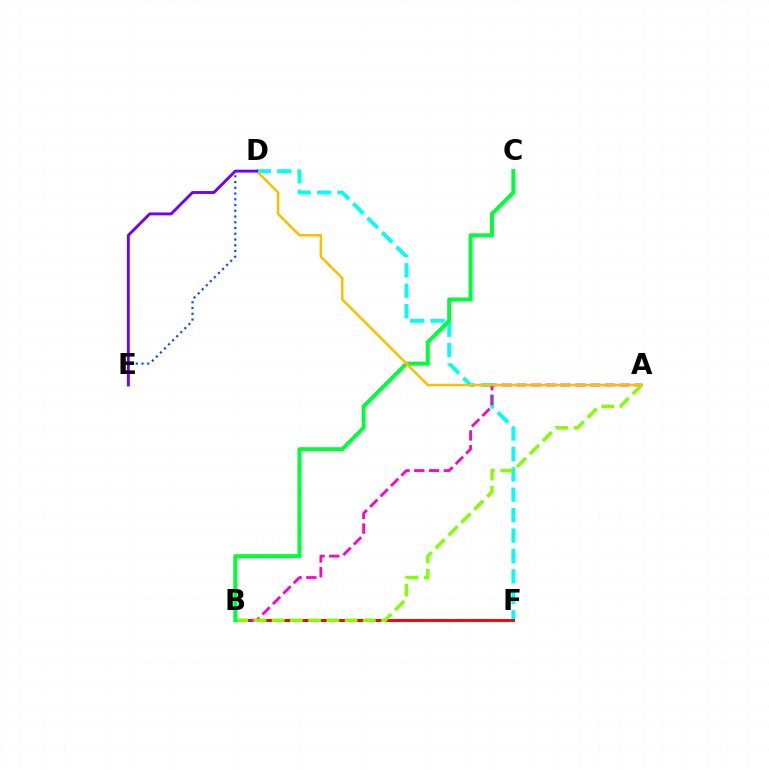{('D', 'F'): [{'color': '#00fff6', 'line_style': 'dashed', 'thickness': 2.77}], ('B', 'F'): [{'color': '#ff0000', 'line_style': 'solid', 'thickness': 2.11}], ('D', 'E'): [{'color': '#004bff', 'line_style': 'dotted', 'thickness': 1.56}, {'color': '#7200ff', 'line_style': 'solid', 'thickness': 2.08}], ('A', 'B'): [{'color': '#ff00cf', 'line_style': 'dashed', 'thickness': 2.01}, {'color': '#84ff00', 'line_style': 'dashed', 'thickness': 2.48}], ('B', 'C'): [{'color': '#00ff39', 'line_style': 'solid', 'thickness': 2.87}], ('A', 'D'): [{'color': '#ffbd00', 'line_style': 'solid', 'thickness': 1.81}]}